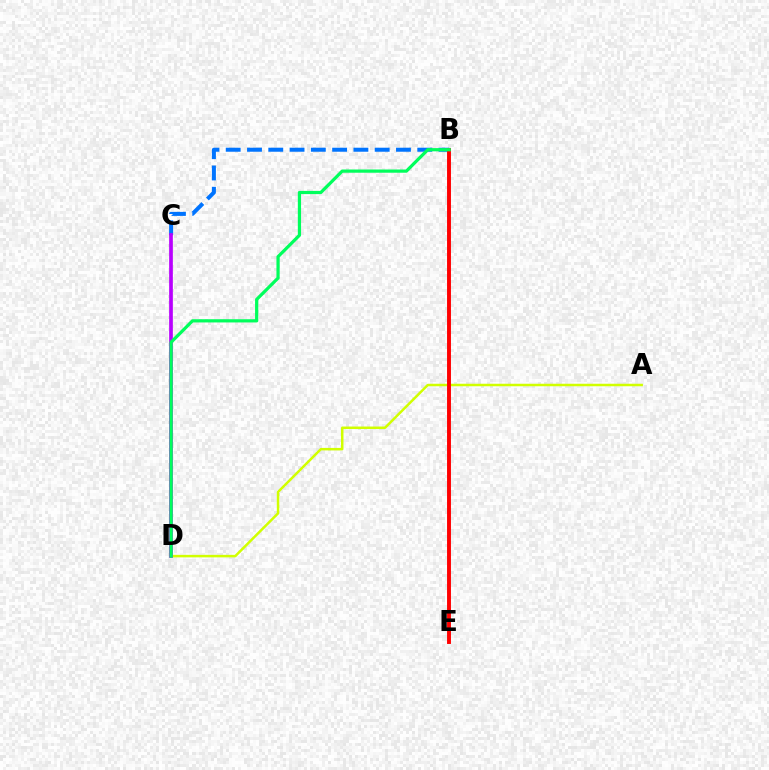{('B', 'C'): [{'color': '#0074ff', 'line_style': 'dashed', 'thickness': 2.89}], ('A', 'D'): [{'color': '#d1ff00', 'line_style': 'solid', 'thickness': 1.8}], ('C', 'D'): [{'color': '#b900ff', 'line_style': 'solid', 'thickness': 2.66}], ('B', 'E'): [{'color': '#ff0000', 'line_style': 'solid', 'thickness': 2.81}], ('B', 'D'): [{'color': '#00ff5c', 'line_style': 'solid', 'thickness': 2.32}]}